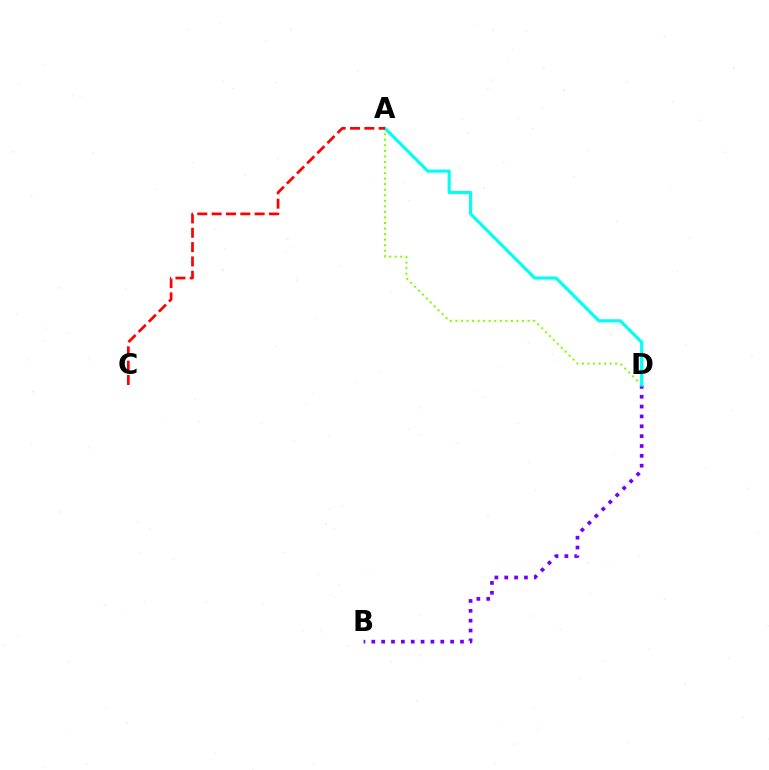{('B', 'D'): [{'color': '#7200ff', 'line_style': 'dotted', 'thickness': 2.68}], ('A', 'D'): [{'color': '#84ff00', 'line_style': 'dotted', 'thickness': 1.51}, {'color': '#00fff6', 'line_style': 'solid', 'thickness': 2.26}], ('A', 'C'): [{'color': '#ff0000', 'line_style': 'dashed', 'thickness': 1.95}]}